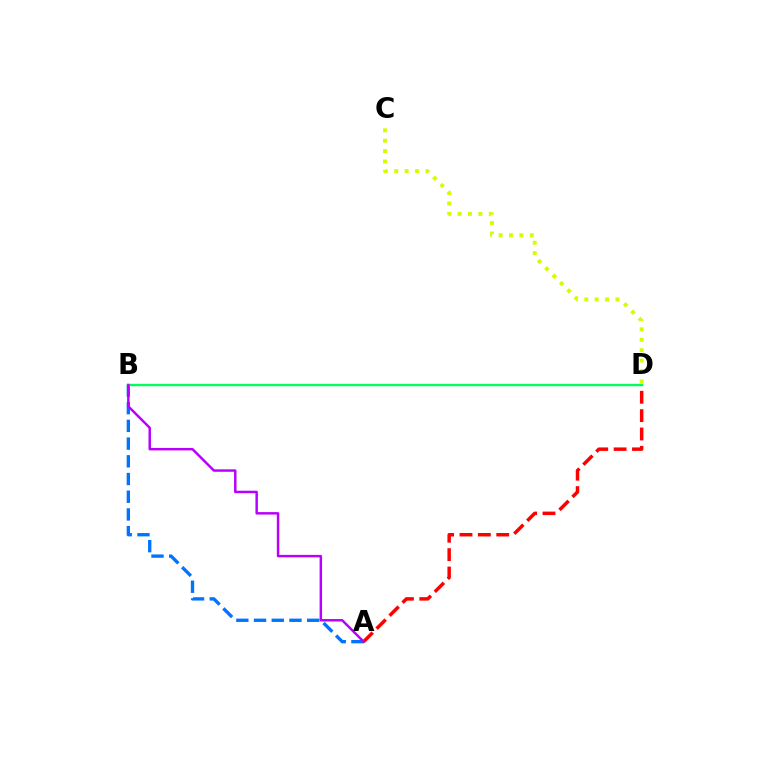{('A', 'B'): [{'color': '#0074ff', 'line_style': 'dashed', 'thickness': 2.41}, {'color': '#b900ff', 'line_style': 'solid', 'thickness': 1.78}], ('A', 'D'): [{'color': '#ff0000', 'line_style': 'dashed', 'thickness': 2.5}], ('B', 'D'): [{'color': '#00ff5c', 'line_style': 'solid', 'thickness': 1.69}], ('C', 'D'): [{'color': '#d1ff00', 'line_style': 'dotted', 'thickness': 2.83}]}